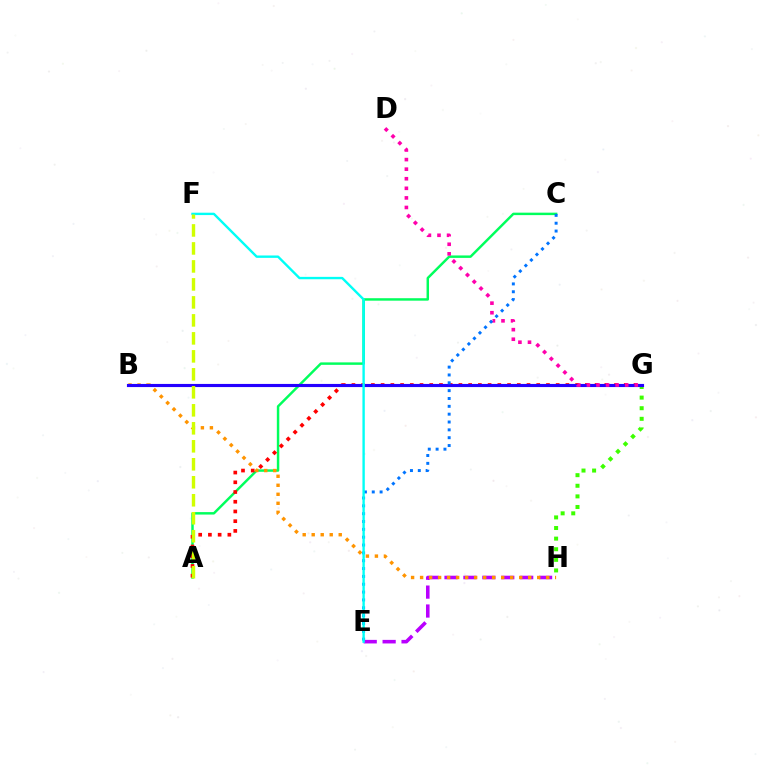{('A', 'C'): [{'color': '#00ff5c', 'line_style': 'solid', 'thickness': 1.77}], ('A', 'G'): [{'color': '#ff0000', 'line_style': 'dotted', 'thickness': 2.64}], ('E', 'H'): [{'color': '#b900ff', 'line_style': 'dashed', 'thickness': 2.57}], ('B', 'H'): [{'color': '#ff9400', 'line_style': 'dotted', 'thickness': 2.45}], ('G', 'H'): [{'color': '#3dff00', 'line_style': 'dotted', 'thickness': 2.88}], ('B', 'G'): [{'color': '#2500ff', 'line_style': 'solid', 'thickness': 2.26}], ('D', 'G'): [{'color': '#ff00ac', 'line_style': 'dotted', 'thickness': 2.6}], ('C', 'E'): [{'color': '#0074ff', 'line_style': 'dotted', 'thickness': 2.13}], ('E', 'F'): [{'color': '#00fff6', 'line_style': 'solid', 'thickness': 1.71}], ('A', 'F'): [{'color': '#d1ff00', 'line_style': 'dashed', 'thickness': 2.44}]}